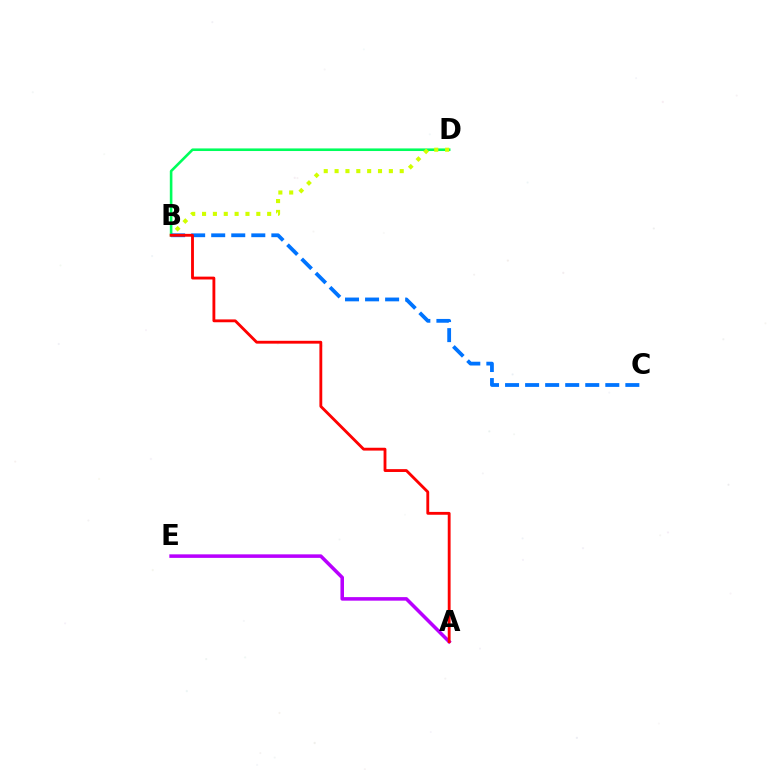{('A', 'E'): [{'color': '#b900ff', 'line_style': 'solid', 'thickness': 2.55}], ('B', 'D'): [{'color': '#00ff5c', 'line_style': 'solid', 'thickness': 1.87}, {'color': '#d1ff00', 'line_style': 'dotted', 'thickness': 2.95}], ('B', 'C'): [{'color': '#0074ff', 'line_style': 'dashed', 'thickness': 2.72}], ('A', 'B'): [{'color': '#ff0000', 'line_style': 'solid', 'thickness': 2.05}]}